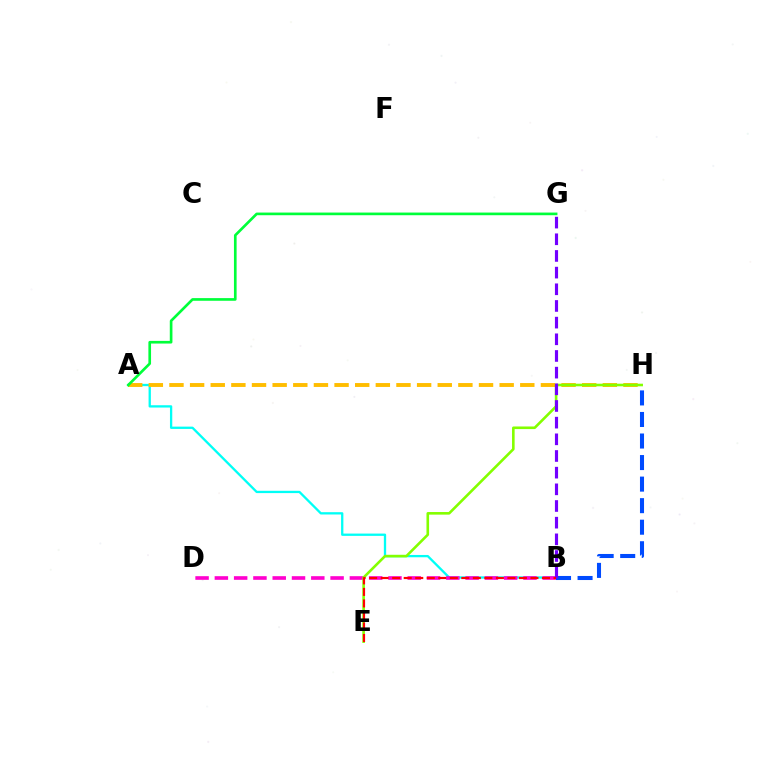{('A', 'B'): [{'color': '#00fff6', 'line_style': 'solid', 'thickness': 1.66}], ('A', 'H'): [{'color': '#ffbd00', 'line_style': 'dashed', 'thickness': 2.8}], ('B', 'D'): [{'color': '#ff00cf', 'line_style': 'dashed', 'thickness': 2.62}], ('E', 'H'): [{'color': '#84ff00', 'line_style': 'solid', 'thickness': 1.87}], ('A', 'G'): [{'color': '#00ff39', 'line_style': 'solid', 'thickness': 1.92}], ('B', 'H'): [{'color': '#004bff', 'line_style': 'dashed', 'thickness': 2.93}], ('B', 'G'): [{'color': '#7200ff', 'line_style': 'dashed', 'thickness': 2.26}], ('B', 'E'): [{'color': '#ff0000', 'line_style': 'dashed', 'thickness': 1.57}]}